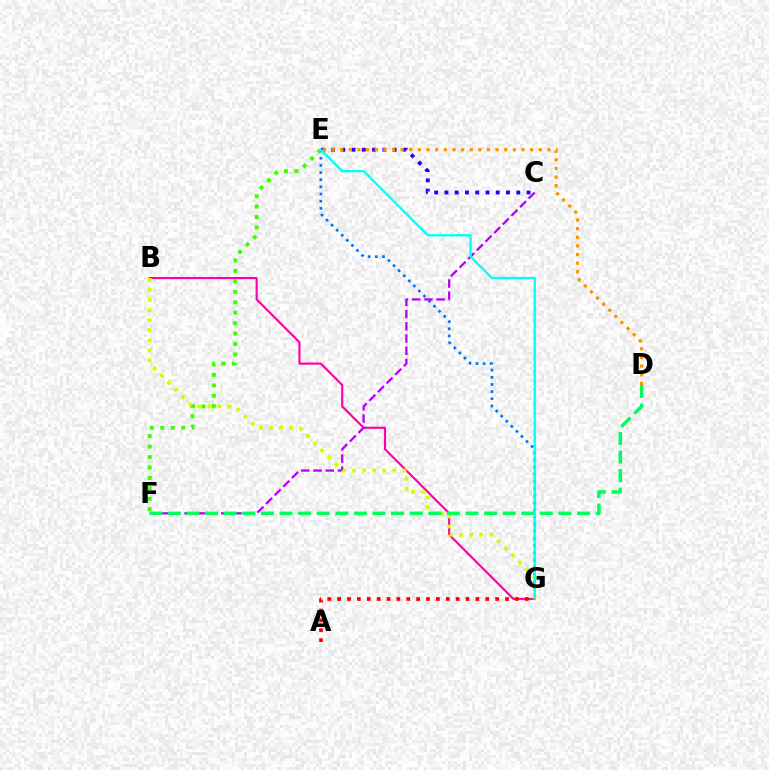{('B', 'G'): [{'color': '#ff00ac', 'line_style': 'solid', 'thickness': 1.55}, {'color': '#d1ff00', 'line_style': 'dotted', 'thickness': 2.74}], ('E', 'G'): [{'color': '#0074ff', 'line_style': 'dotted', 'thickness': 1.94}, {'color': '#00fff6', 'line_style': 'solid', 'thickness': 1.66}], ('E', 'F'): [{'color': '#3dff00', 'line_style': 'dotted', 'thickness': 2.84}], ('C', 'E'): [{'color': '#2500ff', 'line_style': 'dotted', 'thickness': 2.79}], ('D', 'E'): [{'color': '#ff9400', 'line_style': 'dotted', 'thickness': 2.35}], ('C', 'F'): [{'color': '#b900ff', 'line_style': 'dashed', 'thickness': 1.66}], ('D', 'F'): [{'color': '#00ff5c', 'line_style': 'dashed', 'thickness': 2.53}], ('A', 'G'): [{'color': '#ff0000', 'line_style': 'dotted', 'thickness': 2.68}]}